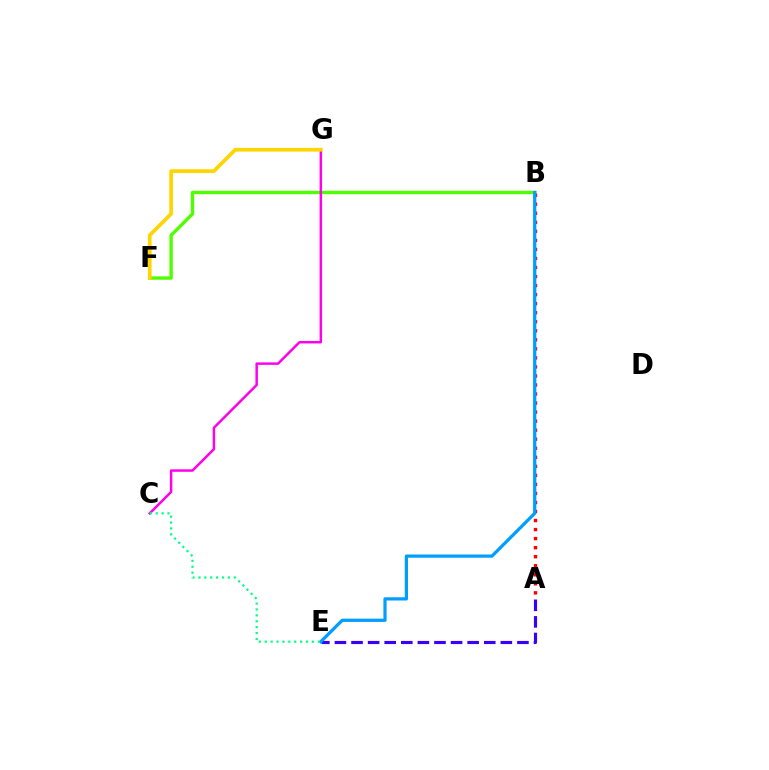{('B', 'F'): [{'color': '#4fff00', 'line_style': 'solid', 'thickness': 2.44}], ('C', 'G'): [{'color': '#ff00ed', 'line_style': 'solid', 'thickness': 1.78}], ('A', 'B'): [{'color': '#ff0000', 'line_style': 'dotted', 'thickness': 2.46}], ('A', 'E'): [{'color': '#3700ff', 'line_style': 'dashed', 'thickness': 2.25}], ('F', 'G'): [{'color': '#ffd500', 'line_style': 'solid', 'thickness': 2.67}], ('B', 'E'): [{'color': '#009eff', 'line_style': 'solid', 'thickness': 2.33}], ('C', 'E'): [{'color': '#00ff86', 'line_style': 'dotted', 'thickness': 1.6}]}